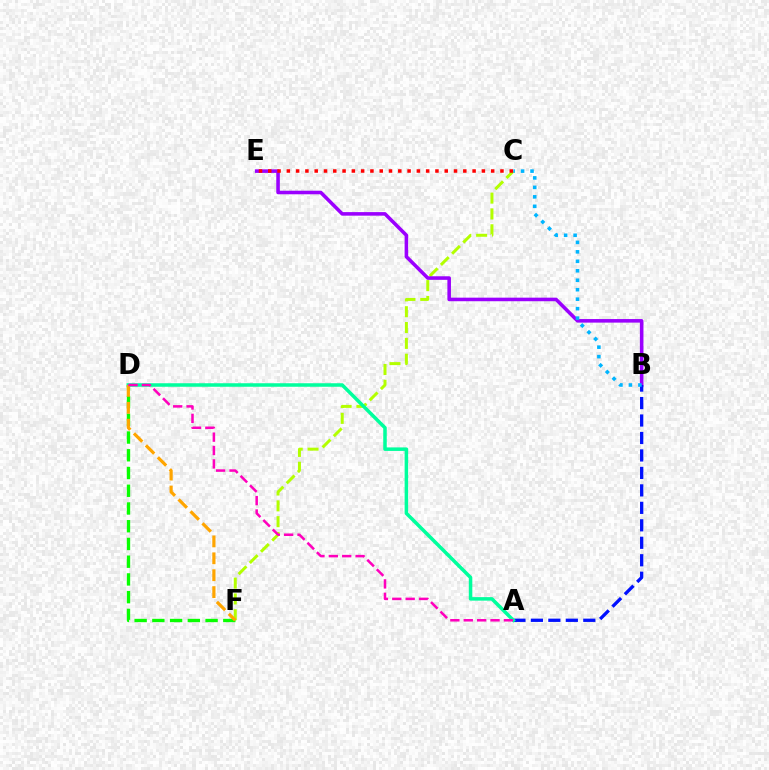{('C', 'F'): [{'color': '#b3ff00', 'line_style': 'dashed', 'thickness': 2.15}], ('B', 'E'): [{'color': '#9b00ff', 'line_style': 'solid', 'thickness': 2.56}], ('A', 'B'): [{'color': '#0010ff', 'line_style': 'dashed', 'thickness': 2.37}], ('D', 'F'): [{'color': '#08ff00', 'line_style': 'dashed', 'thickness': 2.41}, {'color': '#ffa500', 'line_style': 'dashed', 'thickness': 2.3}], ('B', 'C'): [{'color': '#00b5ff', 'line_style': 'dotted', 'thickness': 2.57}], ('A', 'D'): [{'color': '#00ff9d', 'line_style': 'solid', 'thickness': 2.53}, {'color': '#ff00bd', 'line_style': 'dashed', 'thickness': 1.82}], ('C', 'E'): [{'color': '#ff0000', 'line_style': 'dotted', 'thickness': 2.52}]}